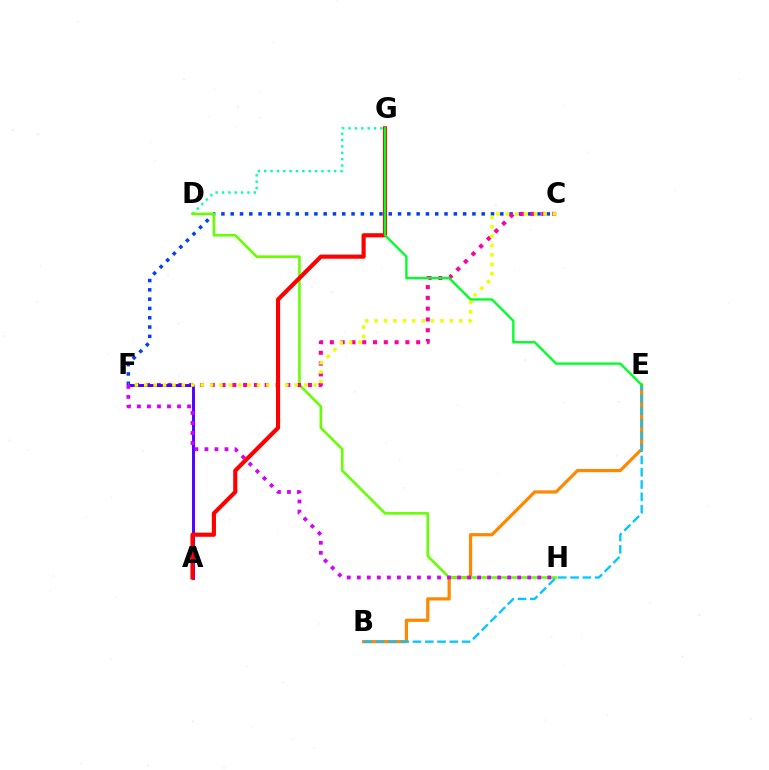{('C', 'F'): [{'color': '#003fff', 'line_style': 'dotted', 'thickness': 2.53}, {'color': '#ff00a0', 'line_style': 'dotted', 'thickness': 2.93}, {'color': '#eeff00', 'line_style': 'dotted', 'thickness': 2.55}], ('B', 'E'): [{'color': '#ff8800', 'line_style': 'solid', 'thickness': 2.31}, {'color': '#00c7ff', 'line_style': 'dashed', 'thickness': 1.67}], ('D', 'G'): [{'color': '#00ffaf', 'line_style': 'dotted', 'thickness': 1.73}], ('D', 'H'): [{'color': '#66ff00', 'line_style': 'solid', 'thickness': 1.86}], ('A', 'F'): [{'color': '#4f00ff', 'line_style': 'solid', 'thickness': 2.1}], ('F', 'H'): [{'color': '#d600ff', 'line_style': 'dotted', 'thickness': 2.72}], ('A', 'G'): [{'color': '#ff0000', 'line_style': 'solid', 'thickness': 2.98}], ('E', 'G'): [{'color': '#00ff27', 'line_style': 'solid', 'thickness': 1.69}]}